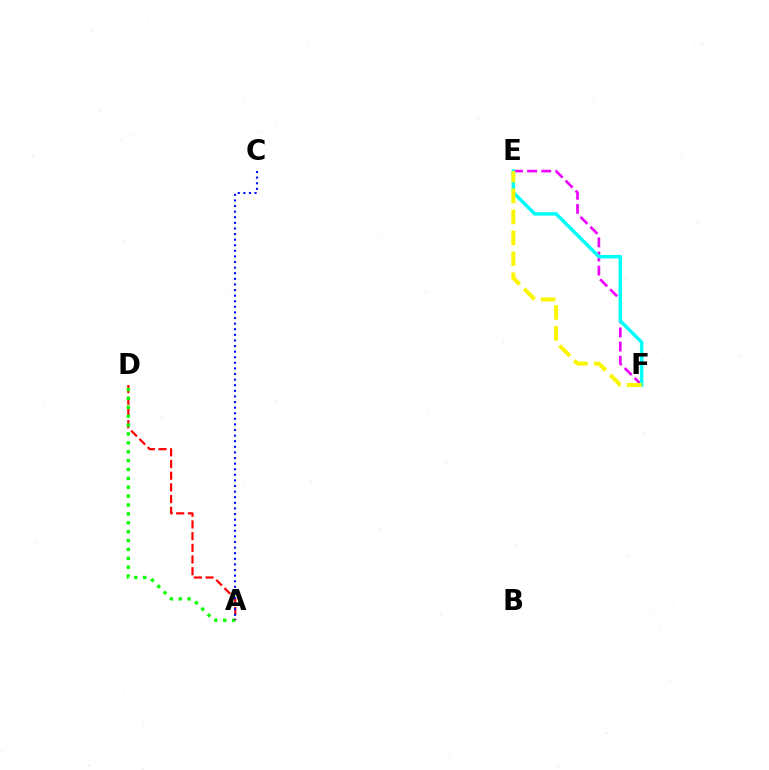{('A', 'D'): [{'color': '#ff0000', 'line_style': 'dashed', 'thickness': 1.59}, {'color': '#08ff00', 'line_style': 'dotted', 'thickness': 2.41}], ('A', 'C'): [{'color': '#0010ff', 'line_style': 'dotted', 'thickness': 1.52}], ('E', 'F'): [{'color': '#ee00ff', 'line_style': 'dashed', 'thickness': 1.92}, {'color': '#00fff6', 'line_style': 'solid', 'thickness': 2.51}, {'color': '#fcf500', 'line_style': 'dashed', 'thickness': 2.85}]}